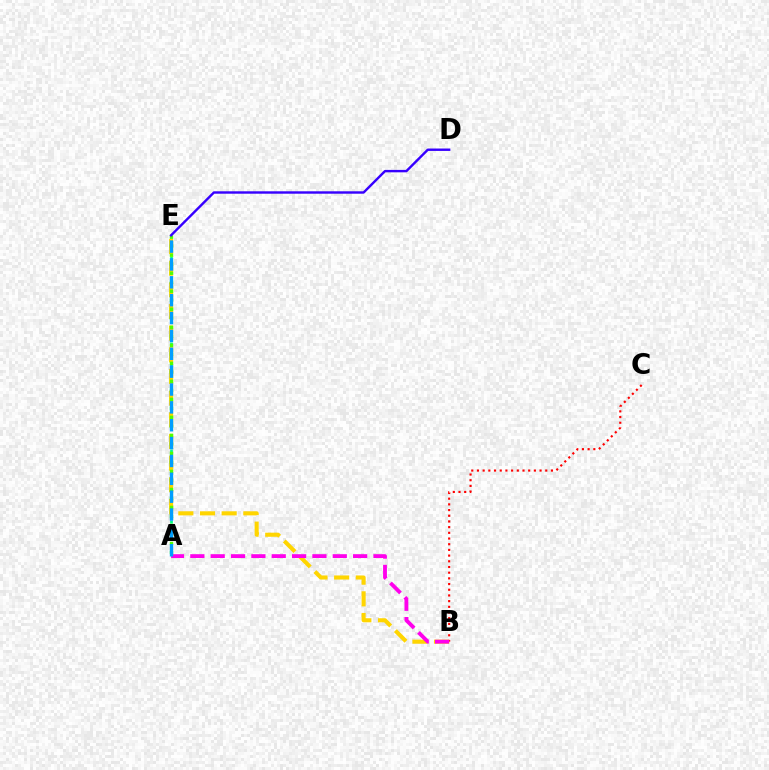{('B', 'C'): [{'color': '#ff0000', 'line_style': 'dotted', 'thickness': 1.55}], ('A', 'E'): [{'color': '#00ff86', 'line_style': 'dotted', 'thickness': 1.94}, {'color': '#4fff00', 'line_style': 'dotted', 'thickness': 2.45}, {'color': '#009eff', 'line_style': 'dashed', 'thickness': 2.43}], ('B', 'E'): [{'color': '#ffd500', 'line_style': 'dashed', 'thickness': 2.94}], ('A', 'B'): [{'color': '#ff00ed', 'line_style': 'dashed', 'thickness': 2.76}], ('D', 'E'): [{'color': '#3700ff', 'line_style': 'solid', 'thickness': 1.74}]}